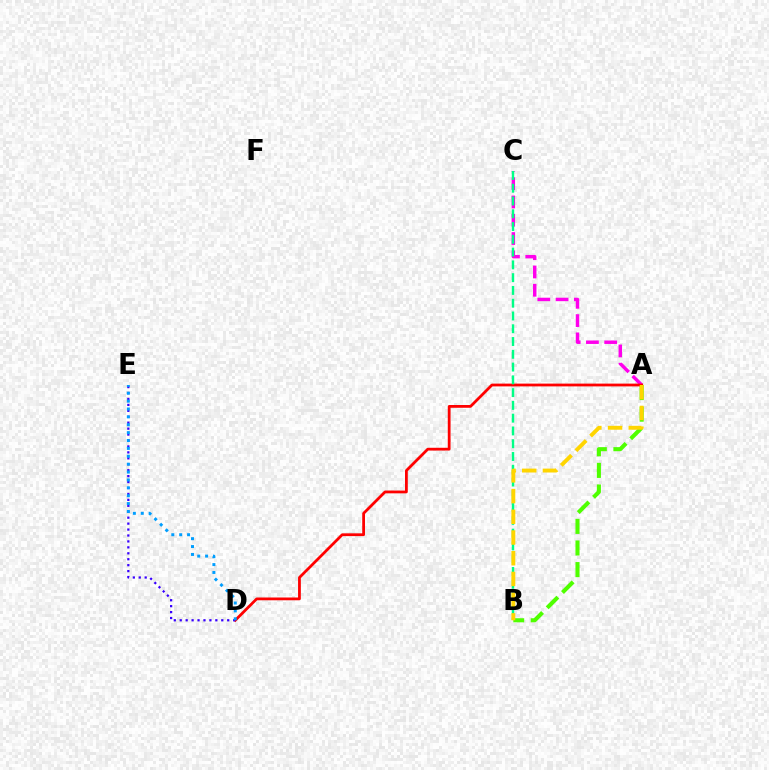{('A', 'C'): [{'color': '#ff00ed', 'line_style': 'dashed', 'thickness': 2.48}], ('A', 'B'): [{'color': '#4fff00', 'line_style': 'dashed', 'thickness': 2.94}, {'color': '#ffd500', 'line_style': 'dashed', 'thickness': 2.81}], ('A', 'D'): [{'color': '#ff0000', 'line_style': 'solid', 'thickness': 2.0}], ('D', 'E'): [{'color': '#3700ff', 'line_style': 'dotted', 'thickness': 1.61}, {'color': '#009eff', 'line_style': 'dotted', 'thickness': 2.14}], ('B', 'C'): [{'color': '#00ff86', 'line_style': 'dashed', 'thickness': 1.74}]}